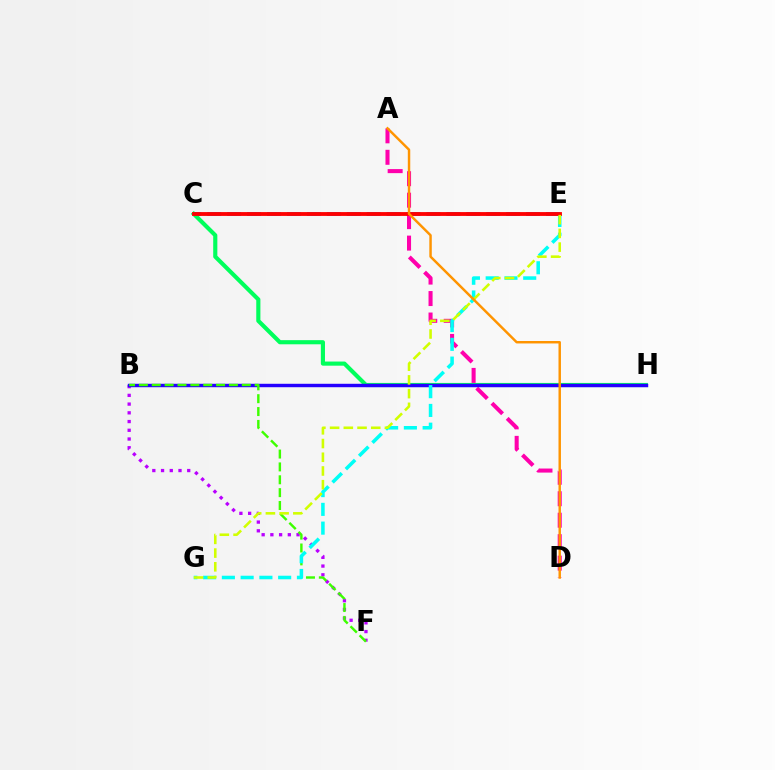{('C', 'E'): [{'color': '#0074ff', 'line_style': 'dashed', 'thickness': 2.71}, {'color': '#ff0000', 'line_style': 'solid', 'thickness': 2.76}], ('B', 'F'): [{'color': '#b900ff', 'line_style': 'dotted', 'thickness': 2.37}, {'color': '#3dff00', 'line_style': 'dashed', 'thickness': 1.75}], ('C', 'H'): [{'color': '#00ff5c', 'line_style': 'solid', 'thickness': 2.98}], ('A', 'D'): [{'color': '#ff00ac', 'line_style': 'dashed', 'thickness': 2.92}, {'color': '#ff9400', 'line_style': 'solid', 'thickness': 1.77}], ('B', 'H'): [{'color': '#2500ff', 'line_style': 'solid', 'thickness': 2.47}], ('E', 'G'): [{'color': '#00fff6', 'line_style': 'dashed', 'thickness': 2.55}, {'color': '#d1ff00', 'line_style': 'dashed', 'thickness': 1.86}]}